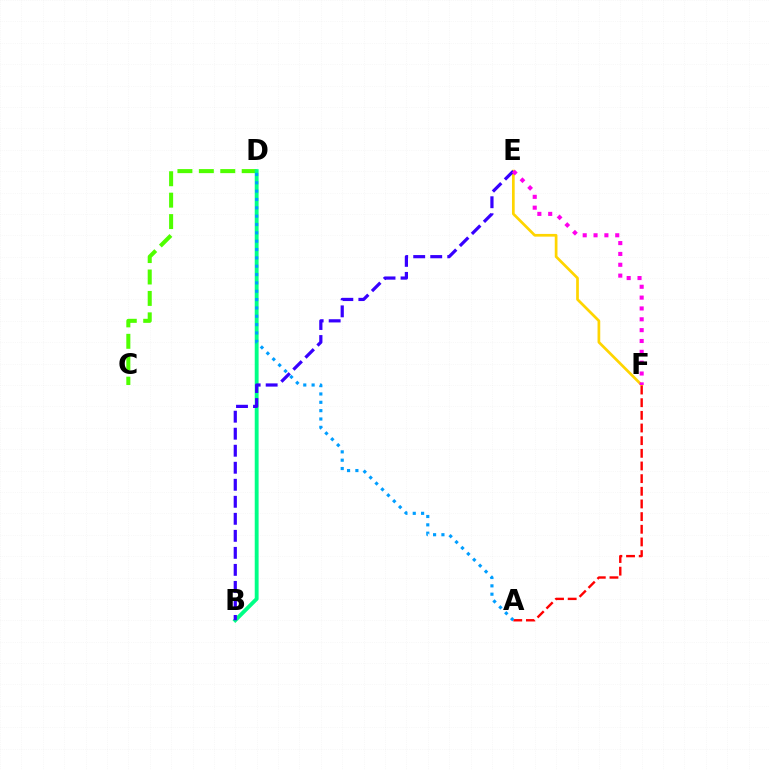{('C', 'D'): [{'color': '#4fff00', 'line_style': 'dashed', 'thickness': 2.91}], ('E', 'F'): [{'color': '#ffd500', 'line_style': 'solid', 'thickness': 1.95}, {'color': '#ff00ed', 'line_style': 'dotted', 'thickness': 2.95}], ('B', 'D'): [{'color': '#00ff86', 'line_style': 'solid', 'thickness': 2.78}], ('B', 'E'): [{'color': '#3700ff', 'line_style': 'dashed', 'thickness': 2.31}], ('A', 'F'): [{'color': '#ff0000', 'line_style': 'dashed', 'thickness': 1.72}], ('A', 'D'): [{'color': '#009eff', 'line_style': 'dotted', 'thickness': 2.27}]}